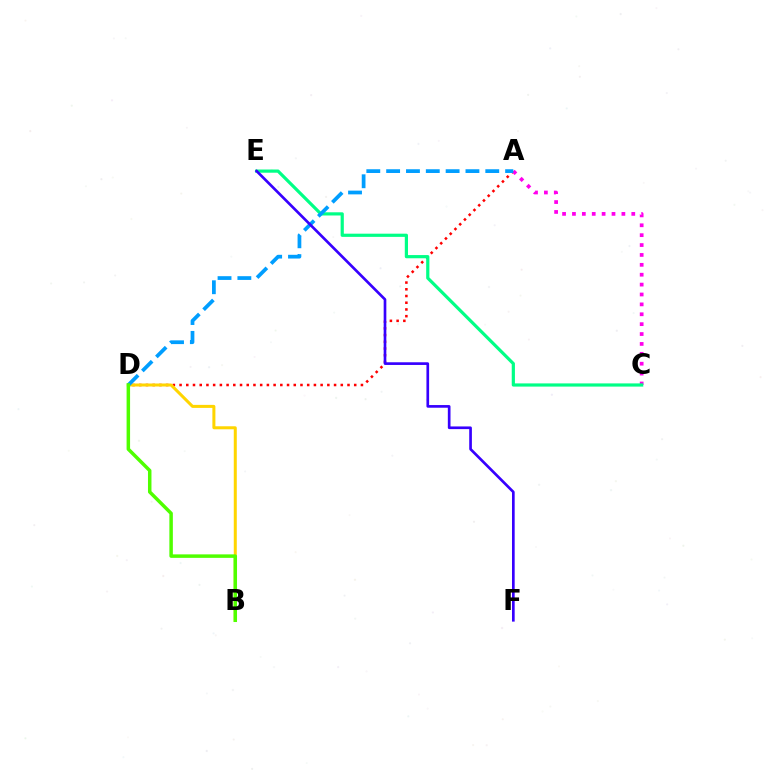{('A', 'D'): [{'color': '#ff0000', 'line_style': 'dotted', 'thickness': 1.83}, {'color': '#009eff', 'line_style': 'dashed', 'thickness': 2.69}], ('A', 'C'): [{'color': '#ff00ed', 'line_style': 'dotted', 'thickness': 2.69}], ('B', 'D'): [{'color': '#ffd500', 'line_style': 'solid', 'thickness': 2.17}, {'color': '#4fff00', 'line_style': 'solid', 'thickness': 2.51}], ('C', 'E'): [{'color': '#00ff86', 'line_style': 'solid', 'thickness': 2.3}], ('E', 'F'): [{'color': '#3700ff', 'line_style': 'solid', 'thickness': 1.92}]}